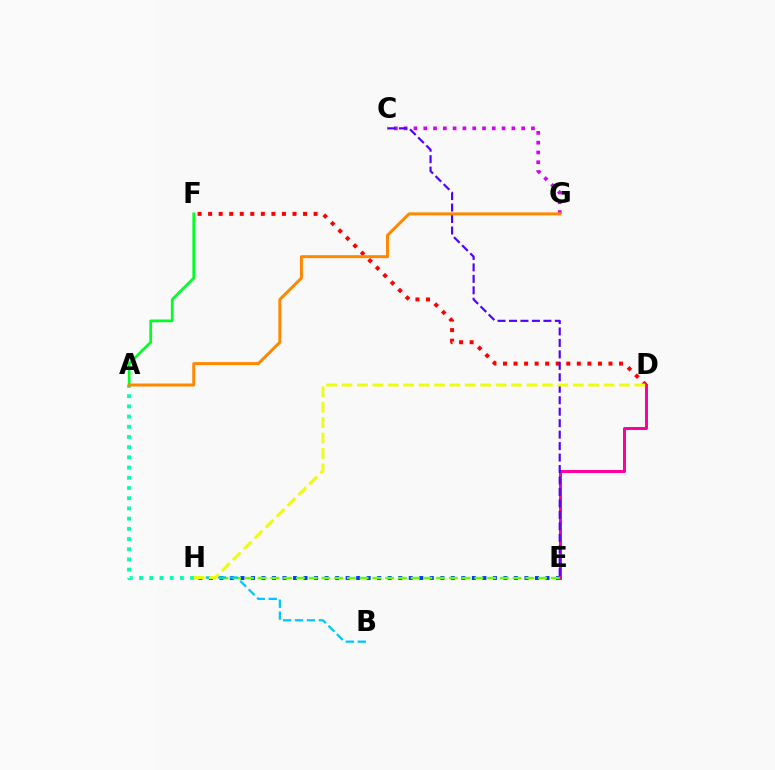{('A', 'H'): [{'color': '#00ffaf', 'line_style': 'dotted', 'thickness': 2.77}], ('E', 'H'): [{'color': '#003fff', 'line_style': 'dotted', 'thickness': 2.86}, {'color': '#66ff00', 'line_style': 'dashed', 'thickness': 1.73}], ('D', 'E'): [{'color': '#ff00a0', 'line_style': 'solid', 'thickness': 2.16}], ('D', 'F'): [{'color': '#ff0000', 'line_style': 'dotted', 'thickness': 2.87}], ('C', 'G'): [{'color': '#d600ff', 'line_style': 'dotted', 'thickness': 2.66}], ('B', 'H'): [{'color': '#00c7ff', 'line_style': 'dashed', 'thickness': 1.62}], ('A', 'F'): [{'color': '#00ff27', 'line_style': 'solid', 'thickness': 1.97}], ('C', 'E'): [{'color': '#4f00ff', 'line_style': 'dashed', 'thickness': 1.56}], ('D', 'H'): [{'color': '#eeff00', 'line_style': 'dashed', 'thickness': 2.09}], ('A', 'G'): [{'color': '#ff8800', 'line_style': 'solid', 'thickness': 2.15}]}